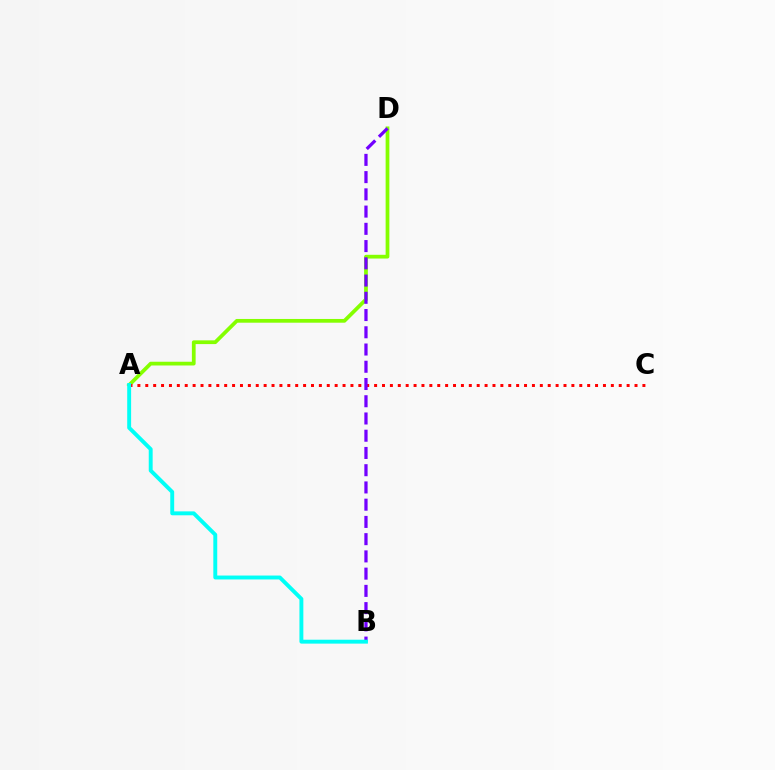{('A', 'D'): [{'color': '#84ff00', 'line_style': 'solid', 'thickness': 2.69}], ('A', 'C'): [{'color': '#ff0000', 'line_style': 'dotted', 'thickness': 2.14}], ('B', 'D'): [{'color': '#7200ff', 'line_style': 'dashed', 'thickness': 2.34}], ('A', 'B'): [{'color': '#00fff6', 'line_style': 'solid', 'thickness': 2.81}]}